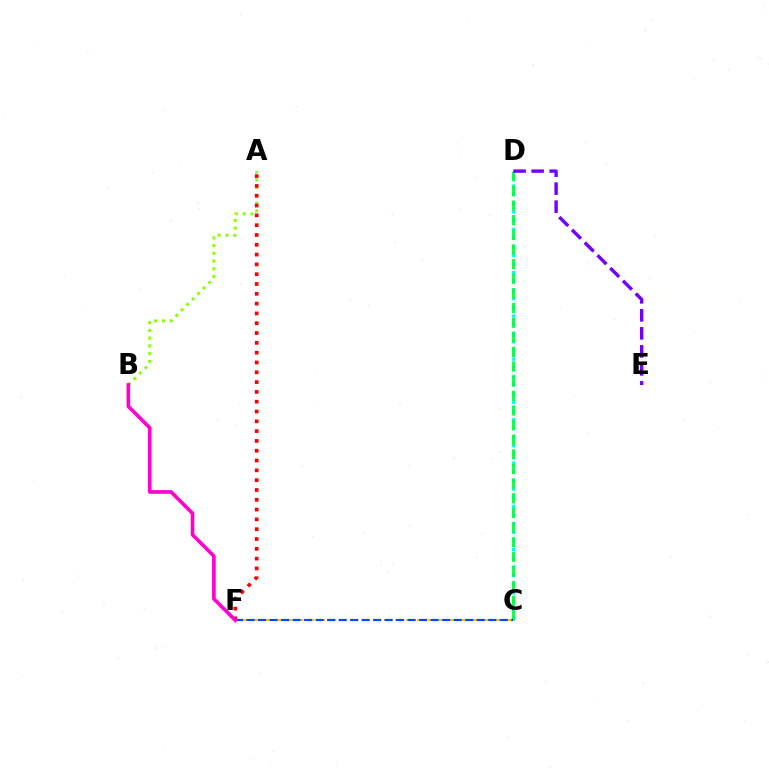{('C', 'D'): [{'color': '#00fff6', 'line_style': 'dotted', 'thickness': 2.35}, {'color': '#00ff39', 'line_style': 'dashed', 'thickness': 1.99}], ('A', 'B'): [{'color': '#84ff00', 'line_style': 'dotted', 'thickness': 2.1}], ('C', 'F'): [{'color': '#ffbd00', 'line_style': 'dashed', 'thickness': 1.5}, {'color': '#004bff', 'line_style': 'dashed', 'thickness': 1.56}], ('A', 'F'): [{'color': '#ff0000', 'line_style': 'dotted', 'thickness': 2.66}], ('B', 'F'): [{'color': '#ff00cf', 'line_style': 'solid', 'thickness': 2.62}], ('D', 'E'): [{'color': '#7200ff', 'line_style': 'dashed', 'thickness': 2.45}]}